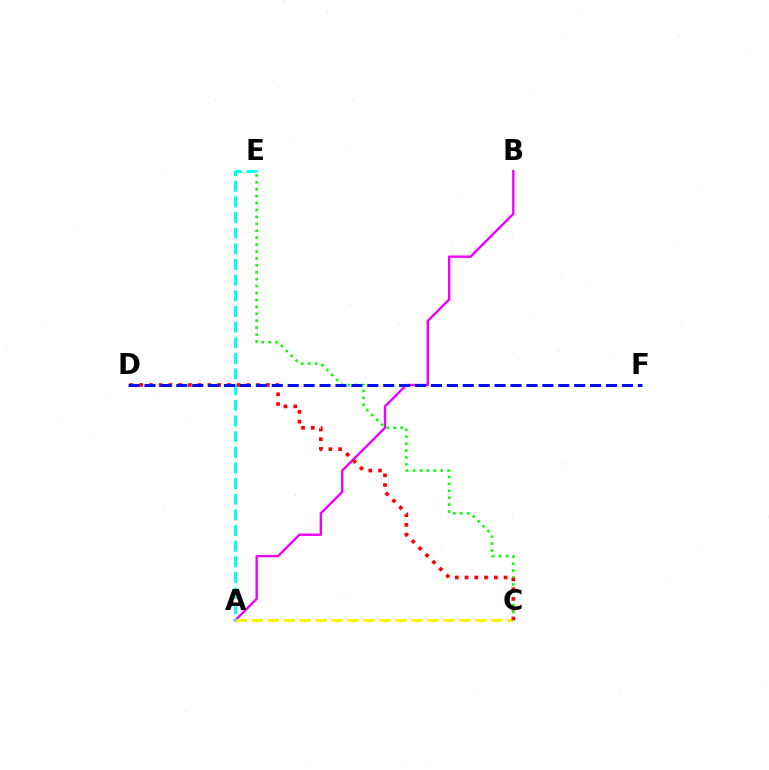{('A', 'B'): [{'color': '#ee00ff', 'line_style': 'solid', 'thickness': 1.71}], ('C', 'E'): [{'color': '#08ff00', 'line_style': 'dotted', 'thickness': 1.88}], ('A', 'C'): [{'color': '#fcf500', 'line_style': 'dashed', 'thickness': 2.17}], ('A', 'E'): [{'color': '#00fff6', 'line_style': 'dashed', 'thickness': 2.13}], ('C', 'D'): [{'color': '#ff0000', 'line_style': 'dotted', 'thickness': 2.65}], ('D', 'F'): [{'color': '#0010ff', 'line_style': 'dashed', 'thickness': 2.16}]}